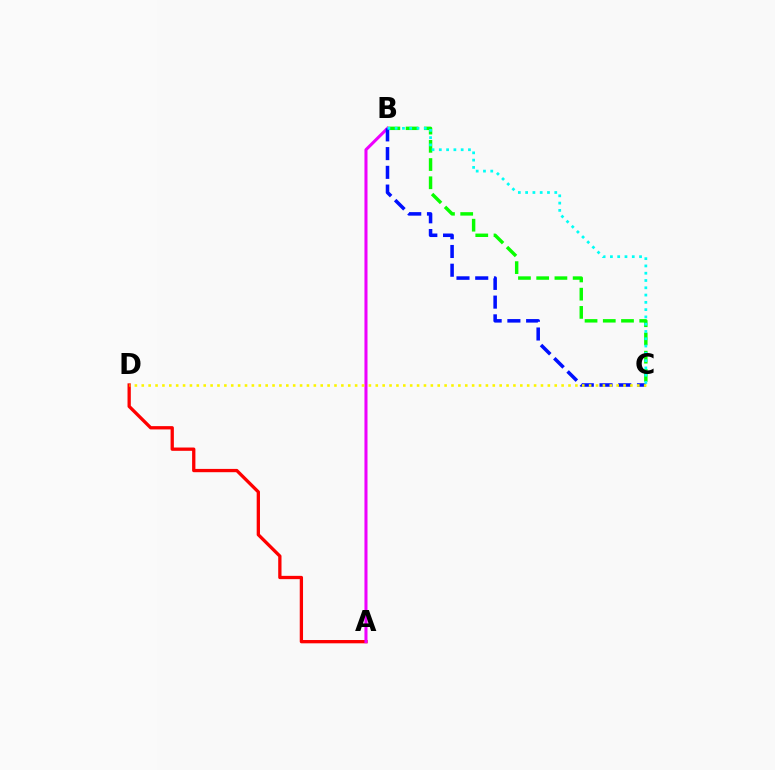{('B', 'C'): [{'color': '#08ff00', 'line_style': 'dashed', 'thickness': 2.48}, {'color': '#0010ff', 'line_style': 'dashed', 'thickness': 2.55}, {'color': '#00fff6', 'line_style': 'dotted', 'thickness': 1.98}], ('A', 'D'): [{'color': '#ff0000', 'line_style': 'solid', 'thickness': 2.37}], ('A', 'B'): [{'color': '#ee00ff', 'line_style': 'solid', 'thickness': 2.19}], ('C', 'D'): [{'color': '#fcf500', 'line_style': 'dotted', 'thickness': 1.87}]}